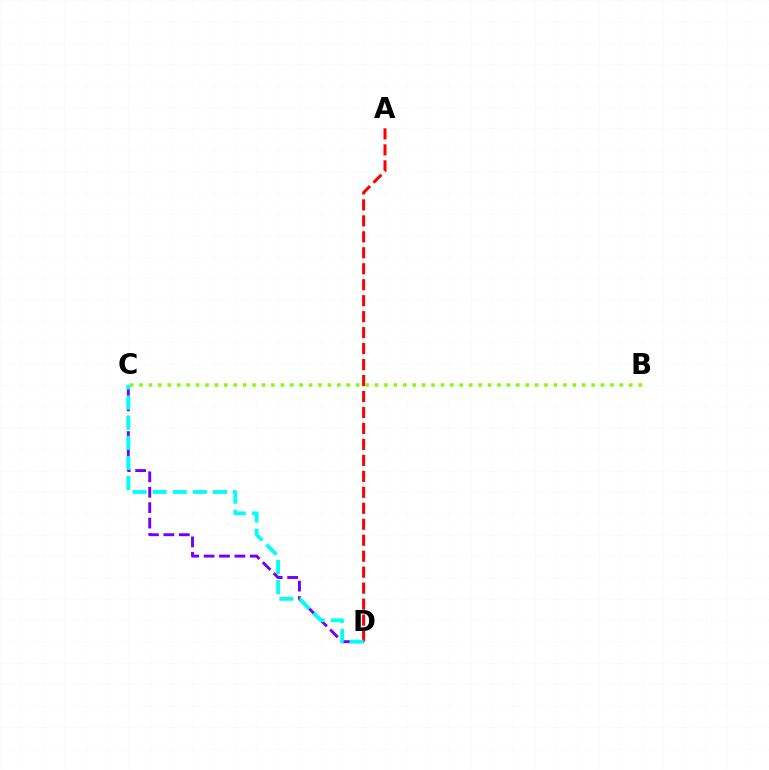{('C', 'D'): [{'color': '#7200ff', 'line_style': 'dashed', 'thickness': 2.09}, {'color': '#00fff6', 'line_style': 'dashed', 'thickness': 2.73}], ('A', 'D'): [{'color': '#ff0000', 'line_style': 'dashed', 'thickness': 2.17}], ('B', 'C'): [{'color': '#84ff00', 'line_style': 'dotted', 'thickness': 2.56}]}